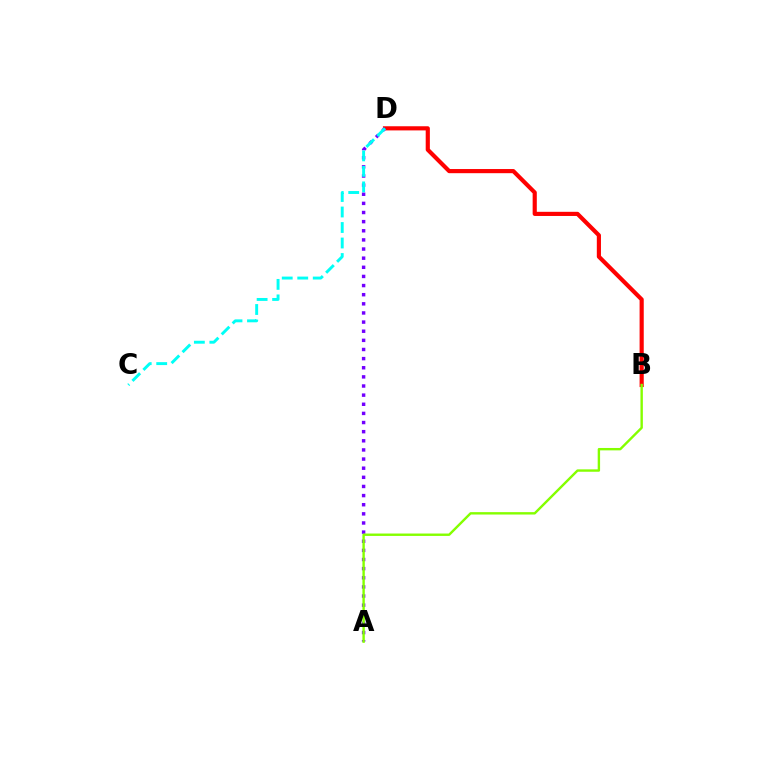{('B', 'D'): [{'color': '#ff0000', 'line_style': 'solid', 'thickness': 2.99}], ('A', 'D'): [{'color': '#7200ff', 'line_style': 'dotted', 'thickness': 2.48}], ('A', 'B'): [{'color': '#84ff00', 'line_style': 'solid', 'thickness': 1.73}], ('C', 'D'): [{'color': '#00fff6', 'line_style': 'dashed', 'thickness': 2.11}]}